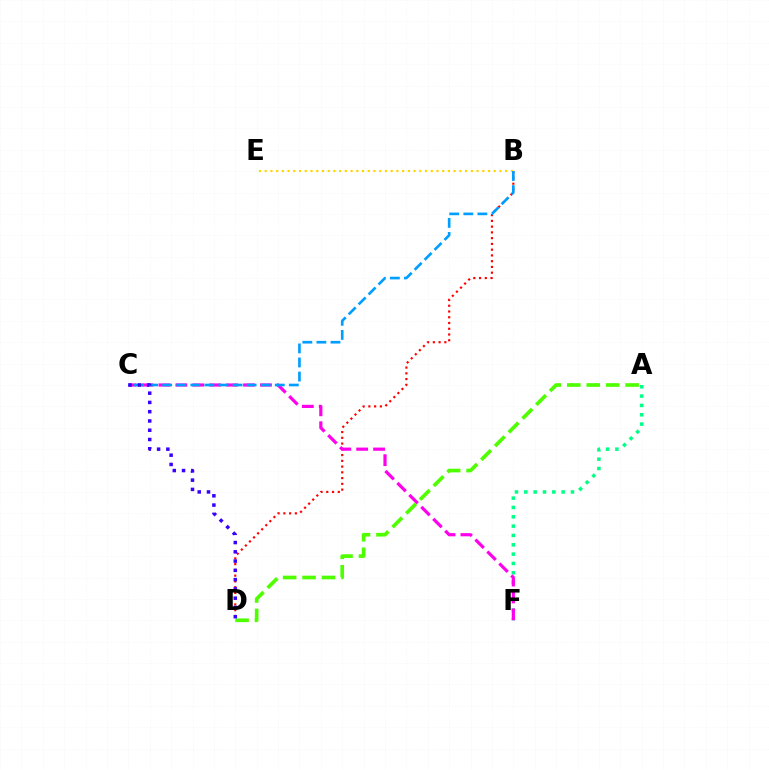{('A', 'F'): [{'color': '#00ff86', 'line_style': 'dotted', 'thickness': 2.54}], ('B', 'D'): [{'color': '#ff0000', 'line_style': 'dotted', 'thickness': 1.56}], ('C', 'F'): [{'color': '#ff00ed', 'line_style': 'dashed', 'thickness': 2.3}], ('B', 'E'): [{'color': '#ffd500', 'line_style': 'dotted', 'thickness': 1.56}], ('A', 'D'): [{'color': '#4fff00', 'line_style': 'dashed', 'thickness': 2.64}], ('B', 'C'): [{'color': '#009eff', 'line_style': 'dashed', 'thickness': 1.91}], ('C', 'D'): [{'color': '#3700ff', 'line_style': 'dotted', 'thickness': 2.52}]}